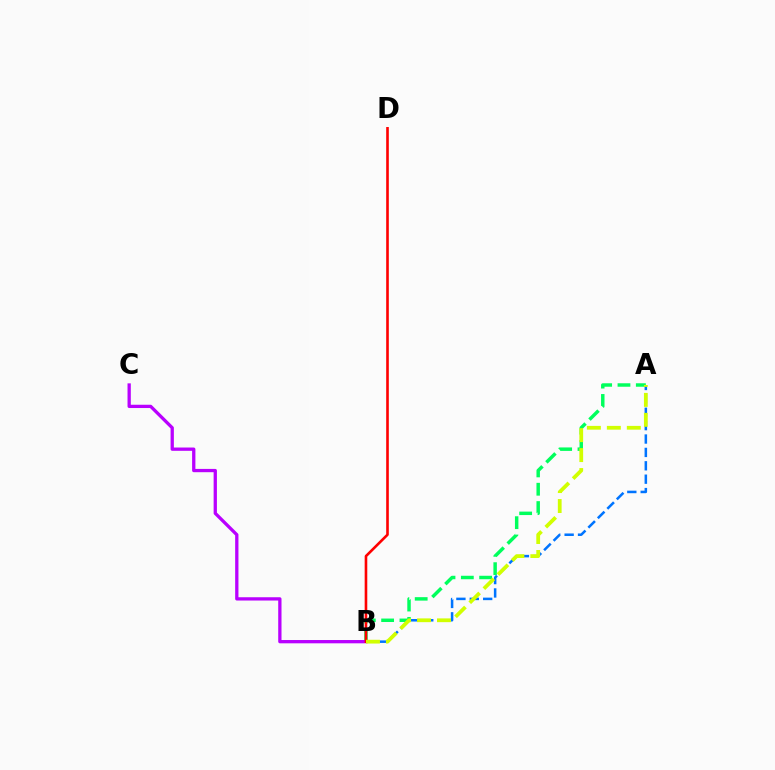{('A', 'B'): [{'color': '#00ff5c', 'line_style': 'dashed', 'thickness': 2.49}, {'color': '#0074ff', 'line_style': 'dashed', 'thickness': 1.82}, {'color': '#d1ff00', 'line_style': 'dashed', 'thickness': 2.71}], ('B', 'C'): [{'color': '#b900ff', 'line_style': 'solid', 'thickness': 2.37}], ('B', 'D'): [{'color': '#ff0000', 'line_style': 'solid', 'thickness': 1.88}]}